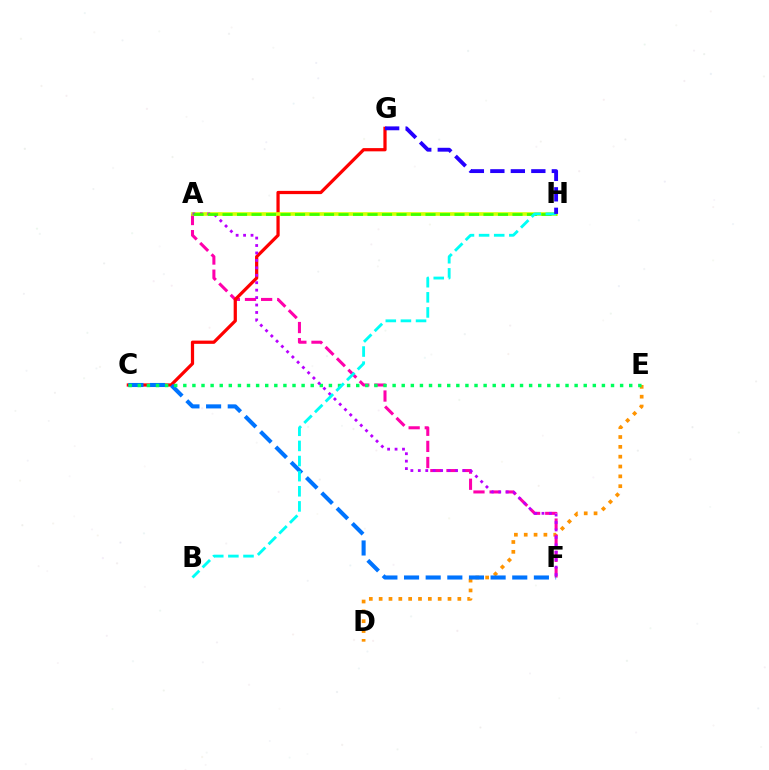{('D', 'E'): [{'color': '#ff9400', 'line_style': 'dotted', 'thickness': 2.67}], ('A', 'F'): [{'color': '#ff00ac', 'line_style': 'dashed', 'thickness': 2.19}, {'color': '#b900ff', 'line_style': 'dotted', 'thickness': 2.02}], ('C', 'G'): [{'color': '#ff0000', 'line_style': 'solid', 'thickness': 2.33}], ('C', 'F'): [{'color': '#0074ff', 'line_style': 'dashed', 'thickness': 2.94}], ('C', 'E'): [{'color': '#00ff5c', 'line_style': 'dotted', 'thickness': 2.47}], ('A', 'H'): [{'color': '#d1ff00', 'line_style': 'solid', 'thickness': 2.62}, {'color': '#3dff00', 'line_style': 'dashed', 'thickness': 1.97}], ('B', 'H'): [{'color': '#00fff6', 'line_style': 'dashed', 'thickness': 2.05}], ('G', 'H'): [{'color': '#2500ff', 'line_style': 'dashed', 'thickness': 2.78}]}